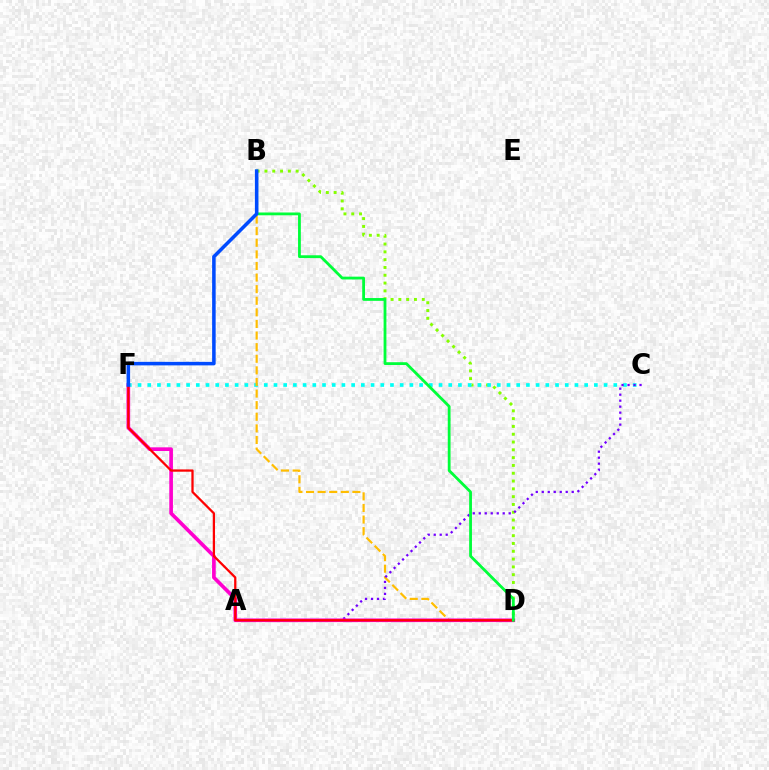{('B', 'D'): [{'color': '#84ff00', 'line_style': 'dotted', 'thickness': 2.12}, {'color': '#ffbd00', 'line_style': 'dashed', 'thickness': 1.58}, {'color': '#00ff39', 'line_style': 'solid', 'thickness': 2.02}], ('C', 'F'): [{'color': '#00fff6', 'line_style': 'dotted', 'thickness': 2.64}], ('A', 'C'): [{'color': '#7200ff', 'line_style': 'dotted', 'thickness': 1.63}], ('D', 'F'): [{'color': '#ff00cf', 'line_style': 'solid', 'thickness': 2.64}, {'color': '#ff0000', 'line_style': 'solid', 'thickness': 1.63}], ('B', 'F'): [{'color': '#004bff', 'line_style': 'solid', 'thickness': 2.55}]}